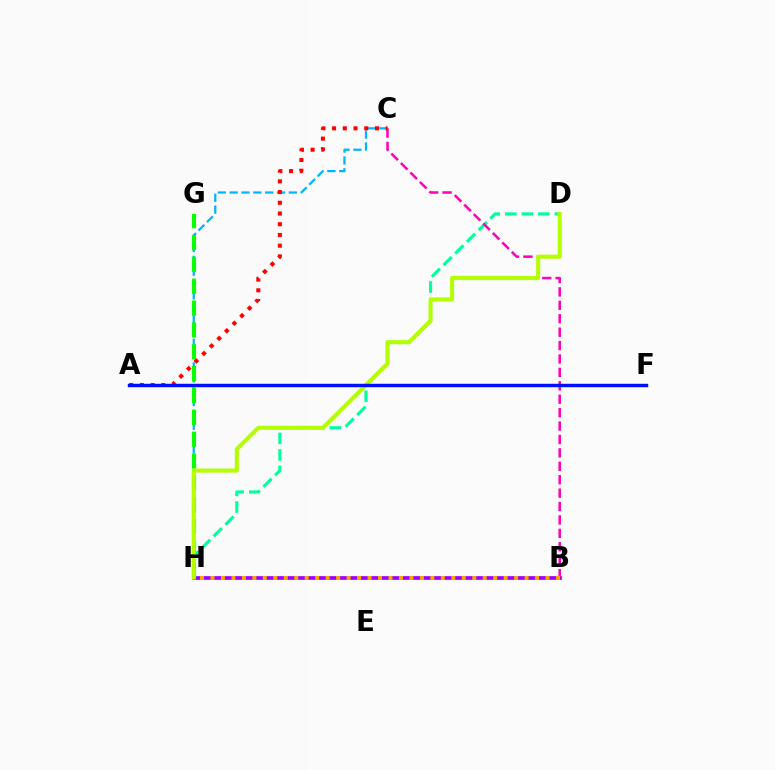{('B', 'H'): [{'color': '#9b00ff', 'line_style': 'solid', 'thickness': 2.67}, {'color': '#ffa500', 'line_style': 'dotted', 'thickness': 2.84}], ('D', 'H'): [{'color': '#00ff9d', 'line_style': 'dashed', 'thickness': 2.24}, {'color': '#b3ff00', 'line_style': 'solid', 'thickness': 2.92}], ('B', 'C'): [{'color': '#ff00bd', 'line_style': 'dashed', 'thickness': 1.82}], ('C', 'H'): [{'color': '#00b5ff', 'line_style': 'dashed', 'thickness': 1.61}], ('G', 'H'): [{'color': '#08ff00', 'line_style': 'dashed', 'thickness': 2.97}], ('A', 'C'): [{'color': '#ff0000', 'line_style': 'dotted', 'thickness': 2.91}], ('A', 'F'): [{'color': '#0010ff', 'line_style': 'solid', 'thickness': 2.47}]}